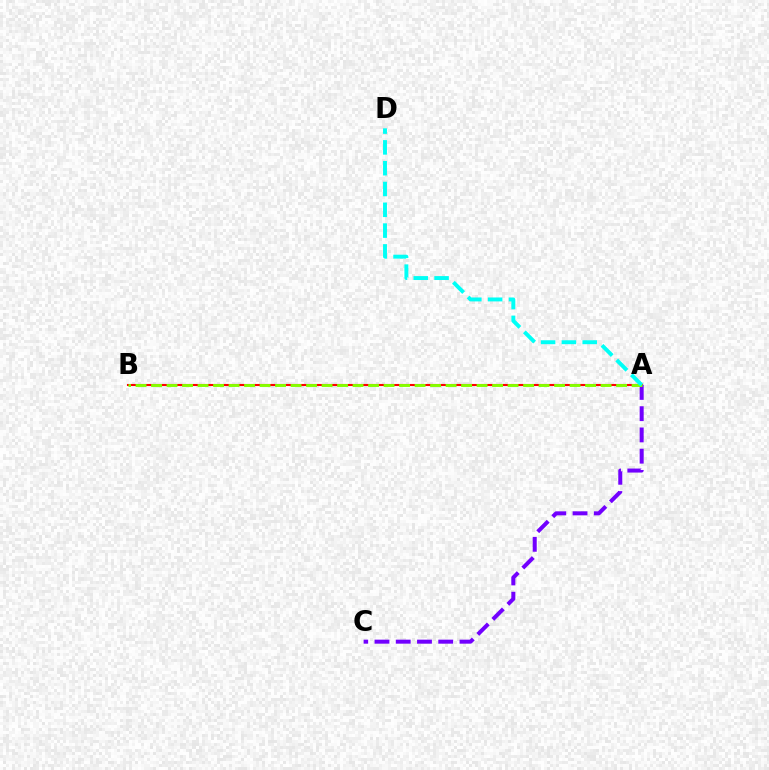{('A', 'B'): [{'color': '#ff0000', 'line_style': 'solid', 'thickness': 1.51}, {'color': '#84ff00', 'line_style': 'dashed', 'thickness': 2.11}], ('A', 'C'): [{'color': '#7200ff', 'line_style': 'dashed', 'thickness': 2.89}], ('A', 'D'): [{'color': '#00fff6', 'line_style': 'dashed', 'thickness': 2.83}]}